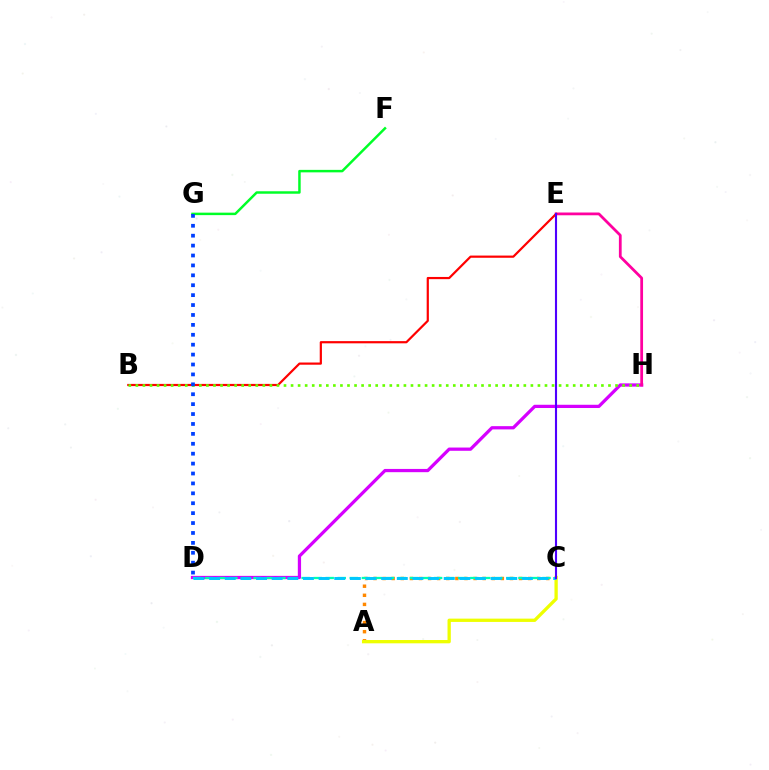{('A', 'C'): [{'color': '#ff8800', 'line_style': 'dotted', 'thickness': 2.47}, {'color': '#eeff00', 'line_style': 'solid', 'thickness': 2.38}], ('D', 'H'): [{'color': '#d600ff', 'line_style': 'solid', 'thickness': 2.34}], ('E', 'H'): [{'color': '#ff00a0', 'line_style': 'solid', 'thickness': 1.99}], ('C', 'D'): [{'color': '#00ffaf', 'line_style': 'dashed', 'thickness': 1.64}, {'color': '#00c7ff', 'line_style': 'dashed', 'thickness': 2.12}], ('F', 'G'): [{'color': '#00ff27', 'line_style': 'solid', 'thickness': 1.78}], ('B', 'E'): [{'color': '#ff0000', 'line_style': 'solid', 'thickness': 1.59}], ('C', 'E'): [{'color': '#4f00ff', 'line_style': 'solid', 'thickness': 1.52}], ('B', 'H'): [{'color': '#66ff00', 'line_style': 'dotted', 'thickness': 1.92}], ('D', 'G'): [{'color': '#003fff', 'line_style': 'dotted', 'thickness': 2.69}]}